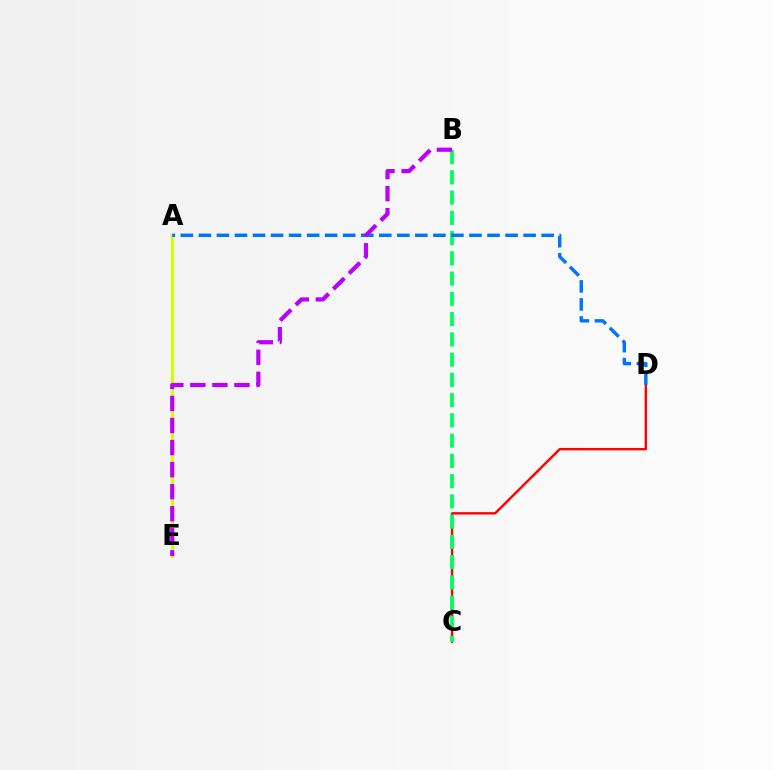{('A', 'E'): [{'color': '#d1ff00', 'line_style': 'solid', 'thickness': 2.15}], ('C', 'D'): [{'color': '#ff0000', 'line_style': 'solid', 'thickness': 1.72}], ('B', 'C'): [{'color': '#00ff5c', 'line_style': 'dashed', 'thickness': 2.75}], ('A', 'D'): [{'color': '#0074ff', 'line_style': 'dashed', 'thickness': 2.45}], ('B', 'E'): [{'color': '#b900ff', 'line_style': 'dashed', 'thickness': 3.0}]}